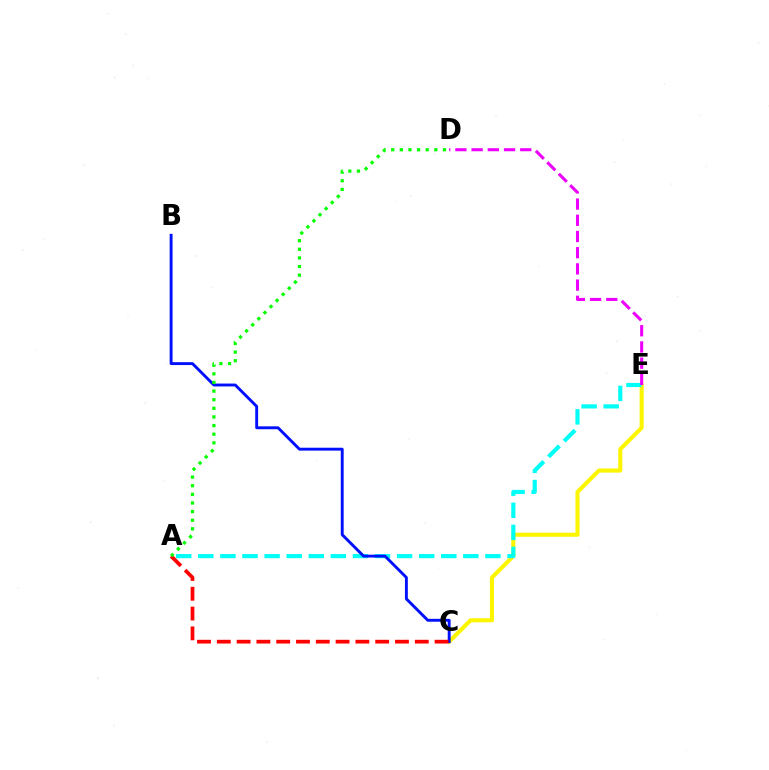{('C', 'E'): [{'color': '#fcf500', 'line_style': 'solid', 'thickness': 2.94}], ('A', 'E'): [{'color': '#00fff6', 'line_style': 'dashed', 'thickness': 3.0}], ('B', 'C'): [{'color': '#0010ff', 'line_style': 'solid', 'thickness': 2.09}], ('A', 'C'): [{'color': '#ff0000', 'line_style': 'dashed', 'thickness': 2.69}], ('D', 'E'): [{'color': '#ee00ff', 'line_style': 'dashed', 'thickness': 2.2}], ('A', 'D'): [{'color': '#08ff00', 'line_style': 'dotted', 'thickness': 2.34}]}